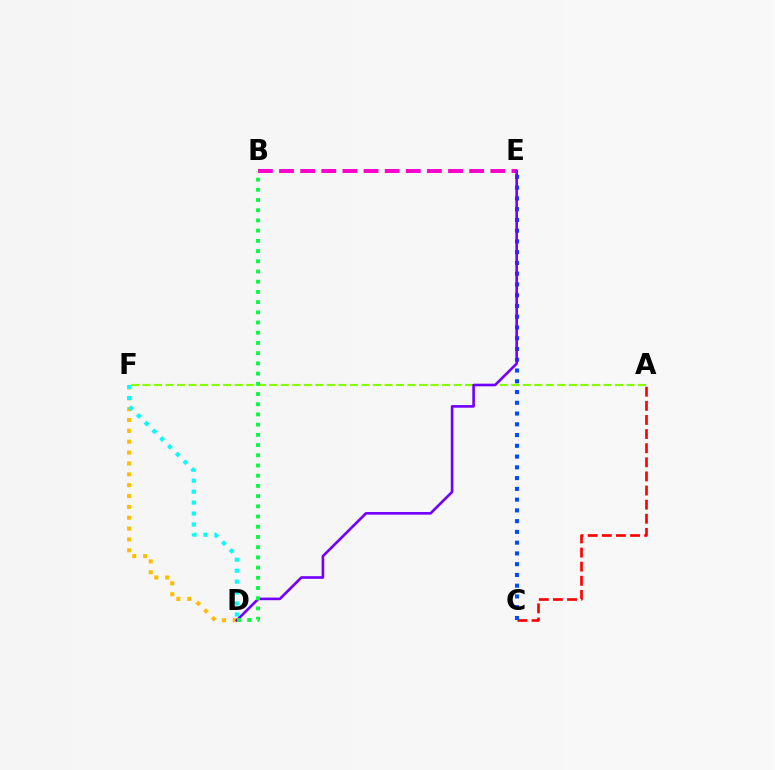{('D', 'F'): [{'color': '#ffbd00', 'line_style': 'dotted', 'thickness': 2.95}, {'color': '#00fff6', 'line_style': 'dotted', 'thickness': 2.98}], ('A', 'F'): [{'color': '#84ff00', 'line_style': 'dashed', 'thickness': 1.57}], ('A', 'C'): [{'color': '#ff0000', 'line_style': 'dashed', 'thickness': 1.92}], ('C', 'E'): [{'color': '#004bff', 'line_style': 'dotted', 'thickness': 2.92}], ('B', 'E'): [{'color': '#ff00cf', 'line_style': 'dashed', 'thickness': 2.87}], ('D', 'E'): [{'color': '#7200ff', 'line_style': 'solid', 'thickness': 1.89}], ('B', 'D'): [{'color': '#00ff39', 'line_style': 'dotted', 'thickness': 2.77}]}